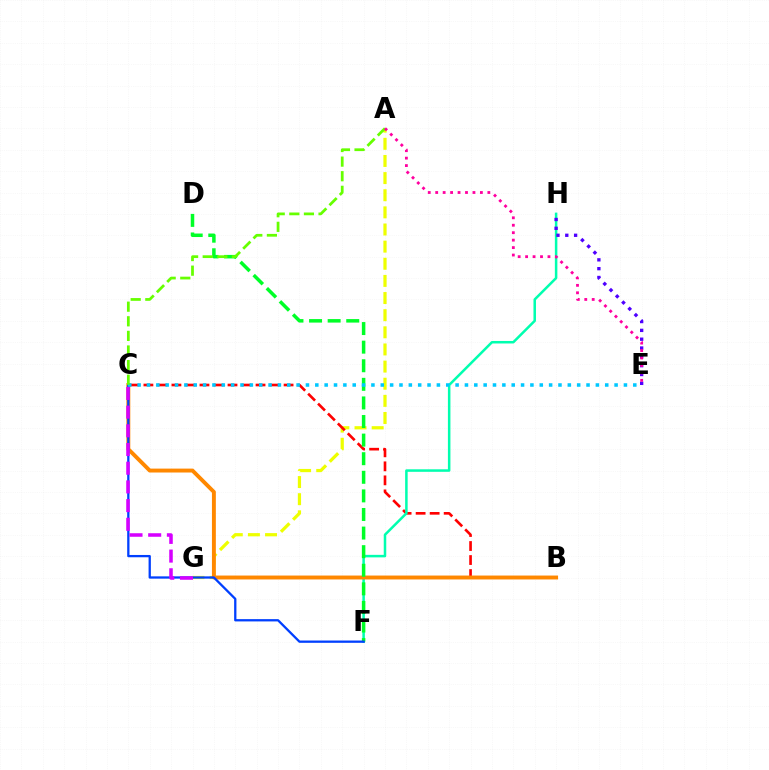{('A', 'G'): [{'color': '#eeff00', 'line_style': 'dashed', 'thickness': 2.33}], ('B', 'C'): [{'color': '#ff0000', 'line_style': 'dashed', 'thickness': 1.9}, {'color': '#ff8800', 'line_style': 'solid', 'thickness': 2.81}], ('F', 'H'): [{'color': '#00ffaf', 'line_style': 'solid', 'thickness': 1.81}], ('E', 'H'): [{'color': '#4f00ff', 'line_style': 'dotted', 'thickness': 2.4}], ('D', 'F'): [{'color': '#00ff27', 'line_style': 'dashed', 'thickness': 2.53}], ('C', 'F'): [{'color': '#003fff', 'line_style': 'solid', 'thickness': 1.65}], ('C', 'G'): [{'color': '#d600ff', 'line_style': 'dashed', 'thickness': 2.54}], ('C', 'E'): [{'color': '#00c7ff', 'line_style': 'dotted', 'thickness': 2.54}], ('A', 'C'): [{'color': '#66ff00', 'line_style': 'dashed', 'thickness': 1.98}], ('A', 'E'): [{'color': '#ff00a0', 'line_style': 'dotted', 'thickness': 2.02}]}